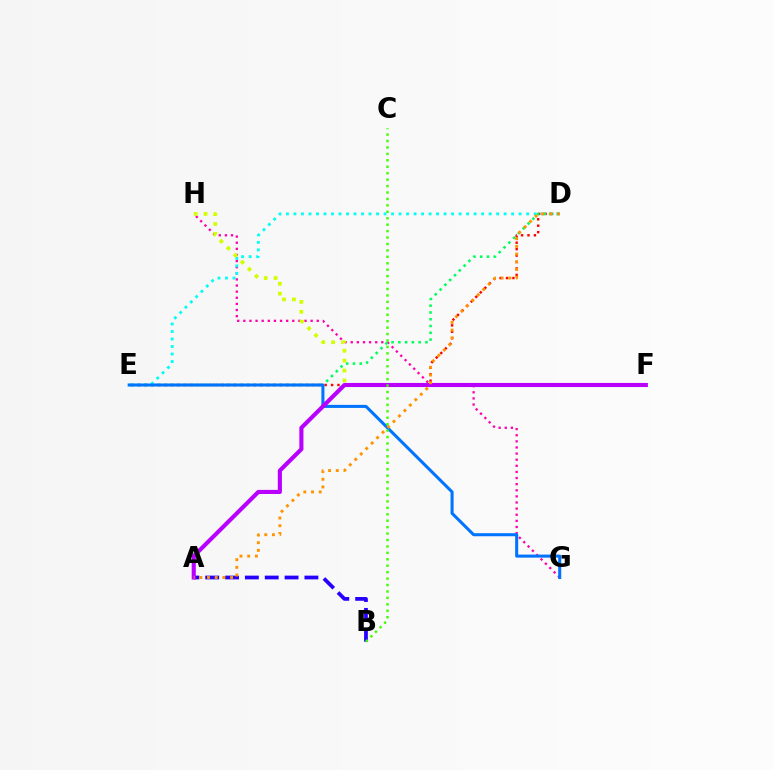{('D', 'E'): [{'color': '#ff0000', 'line_style': 'dotted', 'thickness': 1.75}, {'color': '#00ff5c', 'line_style': 'dotted', 'thickness': 1.84}, {'color': '#00fff6', 'line_style': 'dotted', 'thickness': 2.04}], ('G', 'H'): [{'color': '#ff00ac', 'line_style': 'dotted', 'thickness': 1.66}], ('A', 'B'): [{'color': '#2500ff', 'line_style': 'dashed', 'thickness': 2.7}], ('F', 'H'): [{'color': '#d1ff00', 'line_style': 'dotted', 'thickness': 2.69}], ('E', 'G'): [{'color': '#0074ff', 'line_style': 'solid', 'thickness': 2.2}], ('A', 'F'): [{'color': '#b900ff', 'line_style': 'solid', 'thickness': 2.96}], ('B', 'C'): [{'color': '#3dff00', 'line_style': 'dotted', 'thickness': 1.75}], ('A', 'D'): [{'color': '#ff9400', 'line_style': 'dotted', 'thickness': 2.09}]}